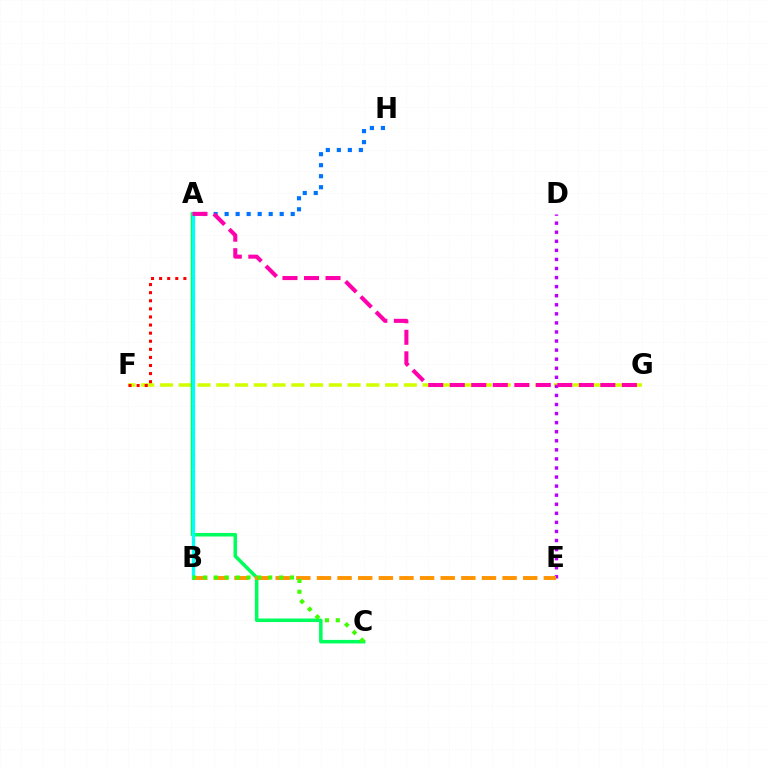{('F', 'G'): [{'color': '#d1ff00', 'line_style': 'dashed', 'thickness': 2.55}], ('D', 'E'): [{'color': '#b900ff', 'line_style': 'dotted', 'thickness': 2.46}], ('A', 'B'): [{'color': '#2500ff', 'line_style': 'dashed', 'thickness': 2.2}, {'color': '#00fff6', 'line_style': 'solid', 'thickness': 2.26}], ('A', 'H'): [{'color': '#0074ff', 'line_style': 'dotted', 'thickness': 2.99}], ('A', 'F'): [{'color': '#ff0000', 'line_style': 'dotted', 'thickness': 2.2}], ('A', 'C'): [{'color': '#00ff5c', 'line_style': 'solid', 'thickness': 2.55}], ('B', 'E'): [{'color': '#ff9400', 'line_style': 'dashed', 'thickness': 2.8}], ('B', 'C'): [{'color': '#3dff00', 'line_style': 'dotted', 'thickness': 2.95}], ('A', 'G'): [{'color': '#ff00ac', 'line_style': 'dashed', 'thickness': 2.92}]}